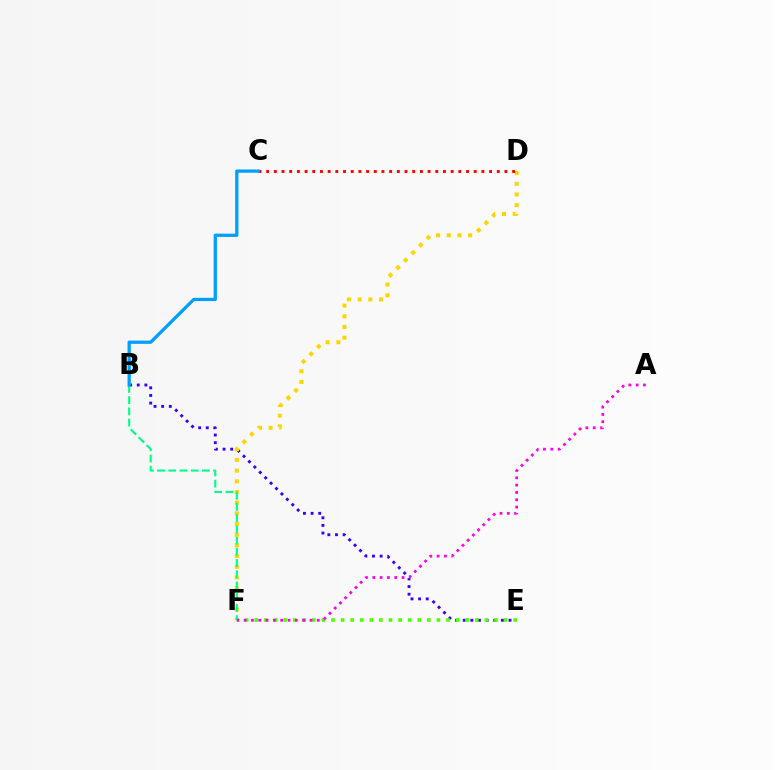{('B', 'E'): [{'color': '#3700ff', 'line_style': 'dotted', 'thickness': 2.07}], ('D', 'F'): [{'color': '#ffd500', 'line_style': 'dotted', 'thickness': 2.9}], ('E', 'F'): [{'color': '#4fff00', 'line_style': 'dotted', 'thickness': 2.61}], ('B', 'F'): [{'color': '#00ff86', 'line_style': 'dashed', 'thickness': 1.52}], ('A', 'F'): [{'color': '#ff00ed', 'line_style': 'dotted', 'thickness': 1.99}], ('C', 'D'): [{'color': '#ff0000', 'line_style': 'dotted', 'thickness': 2.09}], ('B', 'C'): [{'color': '#009eff', 'line_style': 'solid', 'thickness': 2.35}]}